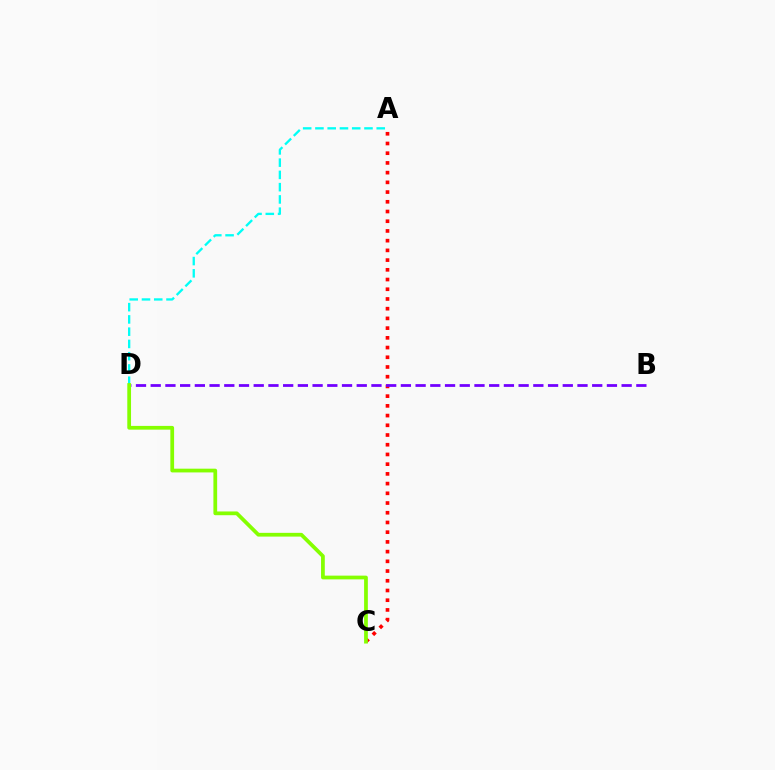{('A', 'C'): [{'color': '#ff0000', 'line_style': 'dotted', 'thickness': 2.64}], ('B', 'D'): [{'color': '#7200ff', 'line_style': 'dashed', 'thickness': 2.0}], ('A', 'D'): [{'color': '#00fff6', 'line_style': 'dashed', 'thickness': 1.67}], ('C', 'D'): [{'color': '#84ff00', 'line_style': 'solid', 'thickness': 2.7}]}